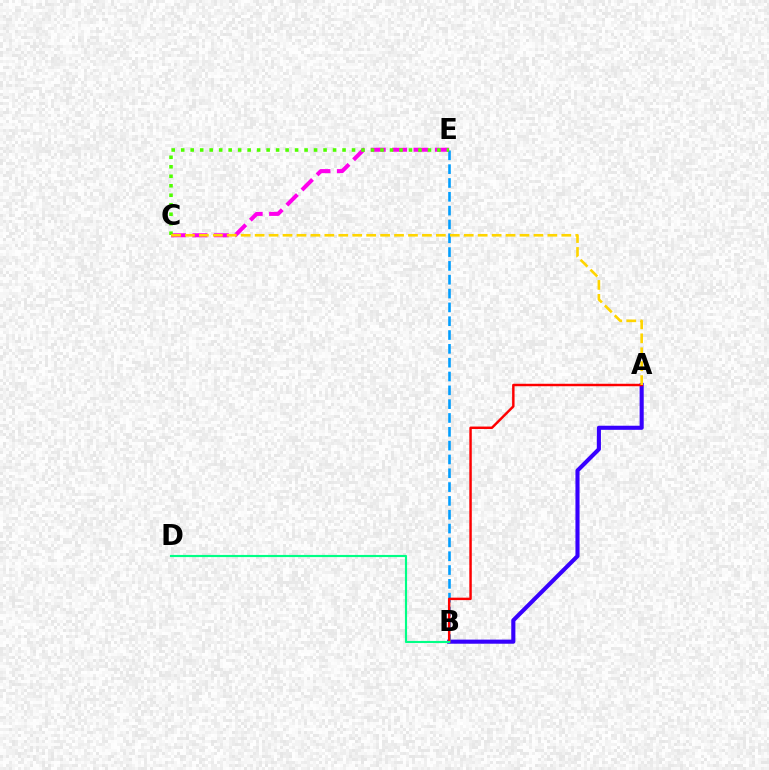{('A', 'B'): [{'color': '#3700ff', 'line_style': 'solid', 'thickness': 2.95}, {'color': '#ff0000', 'line_style': 'solid', 'thickness': 1.77}], ('B', 'E'): [{'color': '#009eff', 'line_style': 'dashed', 'thickness': 1.88}], ('C', 'E'): [{'color': '#ff00ed', 'line_style': 'dashed', 'thickness': 2.9}, {'color': '#4fff00', 'line_style': 'dotted', 'thickness': 2.58}], ('B', 'D'): [{'color': '#00ff86', 'line_style': 'solid', 'thickness': 1.55}], ('A', 'C'): [{'color': '#ffd500', 'line_style': 'dashed', 'thickness': 1.89}]}